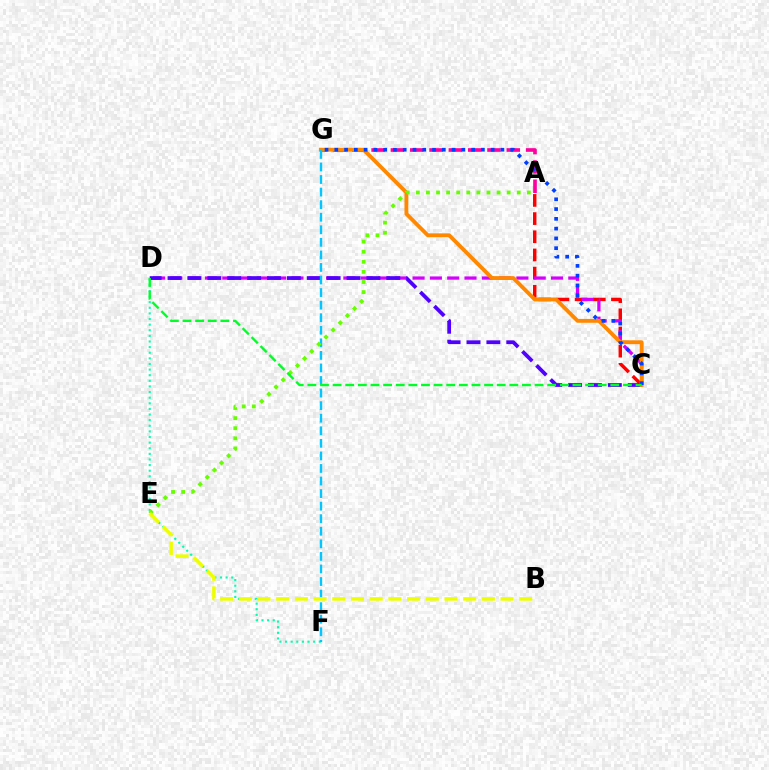{('D', 'F'): [{'color': '#00ffaf', 'line_style': 'dotted', 'thickness': 1.53}], ('A', 'G'): [{'color': '#ff00a0', 'line_style': 'dashed', 'thickness': 2.62}], ('A', 'C'): [{'color': '#ff0000', 'line_style': 'dashed', 'thickness': 2.47}], ('C', 'D'): [{'color': '#d600ff', 'line_style': 'dashed', 'thickness': 2.35}, {'color': '#4f00ff', 'line_style': 'dashed', 'thickness': 2.7}, {'color': '#00ff27', 'line_style': 'dashed', 'thickness': 1.71}], ('C', 'G'): [{'color': '#ff8800', 'line_style': 'solid', 'thickness': 2.77}, {'color': '#003fff', 'line_style': 'dotted', 'thickness': 2.66}], ('F', 'G'): [{'color': '#00c7ff', 'line_style': 'dashed', 'thickness': 1.71}], ('A', 'E'): [{'color': '#66ff00', 'line_style': 'dotted', 'thickness': 2.74}], ('B', 'E'): [{'color': '#eeff00', 'line_style': 'dashed', 'thickness': 2.54}]}